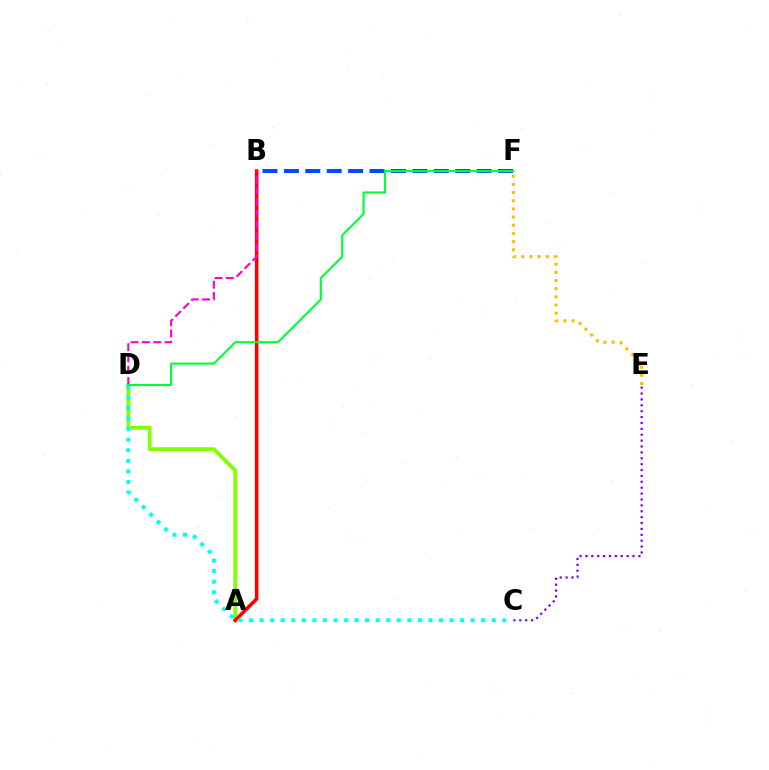{('C', 'E'): [{'color': '#7200ff', 'line_style': 'dotted', 'thickness': 1.6}], ('A', 'D'): [{'color': '#84ff00', 'line_style': 'solid', 'thickness': 2.75}], ('A', 'B'): [{'color': '#ff0000', 'line_style': 'solid', 'thickness': 2.58}], ('C', 'D'): [{'color': '#00fff6', 'line_style': 'dotted', 'thickness': 2.87}], ('B', 'F'): [{'color': '#004bff', 'line_style': 'dashed', 'thickness': 2.91}], ('B', 'D'): [{'color': '#ff00cf', 'line_style': 'dashed', 'thickness': 1.53}], ('D', 'F'): [{'color': '#00ff39', 'line_style': 'solid', 'thickness': 1.54}], ('E', 'F'): [{'color': '#ffbd00', 'line_style': 'dotted', 'thickness': 2.22}]}